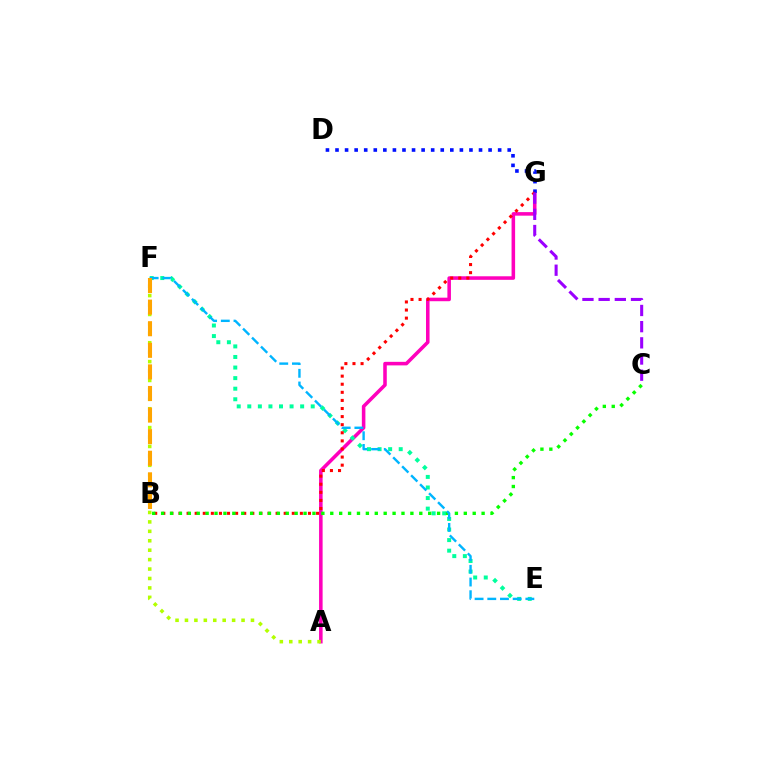{('A', 'G'): [{'color': '#ff00bd', 'line_style': 'solid', 'thickness': 2.56}], ('D', 'G'): [{'color': '#0010ff', 'line_style': 'dotted', 'thickness': 2.6}], ('E', 'F'): [{'color': '#00ff9d', 'line_style': 'dotted', 'thickness': 2.87}, {'color': '#00b5ff', 'line_style': 'dashed', 'thickness': 1.72}], ('B', 'G'): [{'color': '#ff0000', 'line_style': 'dotted', 'thickness': 2.2}], ('C', 'G'): [{'color': '#9b00ff', 'line_style': 'dashed', 'thickness': 2.2}], ('B', 'C'): [{'color': '#08ff00', 'line_style': 'dotted', 'thickness': 2.42}], ('A', 'F'): [{'color': '#b3ff00', 'line_style': 'dotted', 'thickness': 2.56}], ('B', 'F'): [{'color': '#ffa500', 'line_style': 'dashed', 'thickness': 2.93}]}